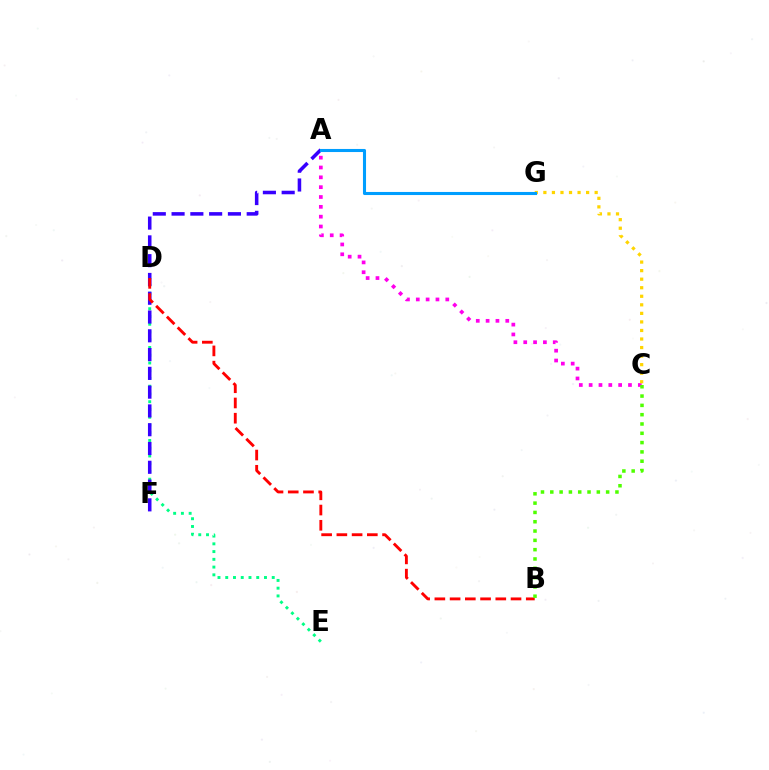{('D', 'E'): [{'color': '#00ff86', 'line_style': 'dotted', 'thickness': 2.11}], ('A', 'C'): [{'color': '#ff00ed', 'line_style': 'dotted', 'thickness': 2.67}], ('A', 'F'): [{'color': '#3700ff', 'line_style': 'dashed', 'thickness': 2.55}], ('B', 'D'): [{'color': '#ff0000', 'line_style': 'dashed', 'thickness': 2.07}], ('C', 'G'): [{'color': '#ffd500', 'line_style': 'dotted', 'thickness': 2.32}], ('A', 'G'): [{'color': '#009eff', 'line_style': 'solid', 'thickness': 2.22}], ('B', 'C'): [{'color': '#4fff00', 'line_style': 'dotted', 'thickness': 2.53}]}